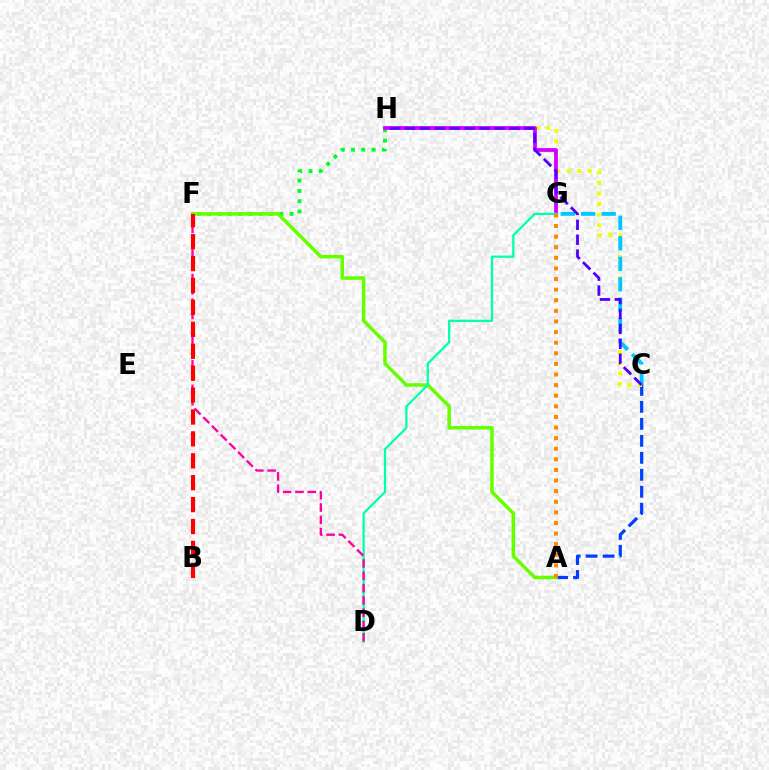{('A', 'C'): [{'color': '#003fff', 'line_style': 'dashed', 'thickness': 2.31}], ('F', 'H'): [{'color': '#00ff27', 'line_style': 'dotted', 'thickness': 2.79}], ('C', 'H'): [{'color': '#eeff00', 'line_style': 'dotted', 'thickness': 2.87}, {'color': '#4f00ff', 'line_style': 'dashed', 'thickness': 2.03}], ('G', 'H'): [{'color': '#d600ff', 'line_style': 'solid', 'thickness': 2.74}], ('C', 'G'): [{'color': '#00c7ff', 'line_style': 'dashed', 'thickness': 2.78}], ('A', 'F'): [{'color': '#66ff00', 'line_style': 'solid', 'thickness': 2.53}], ('D', 'G'): [{'color': '#00ffaf', 'line_style': 'solid', 'thickness': 1.62}], ('D', 'F'): [{'color': '#ff00a0', 'line_style': 'dashed', 'thickness': 1.67}], ('A', 'G'): [{'color': '#ff8800', 'line_style': 'dotted', 'thickness': 2.88}], ('B', 'F'): [{'color': '#ff0000', 'line_style': 'dashed', 'thickness': 2.98}]}